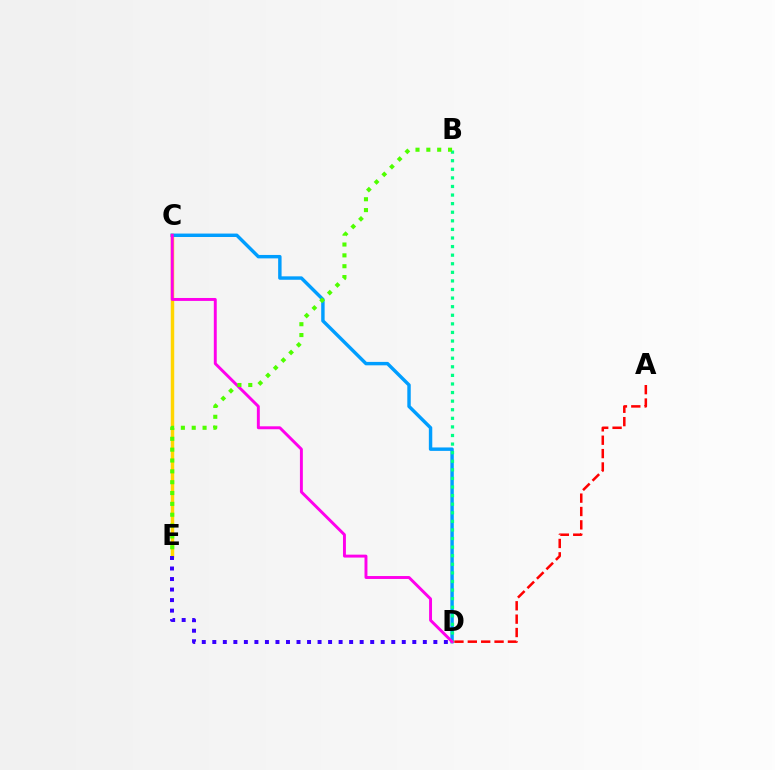{('C', 'E'): [{'color': '#ffd500', 'line_style': 'solid', 'thickness': 2.49}], ('C', 'D'): [{'color': '#009eff', 'line_style': 'solid', 'thickness': 2.47}, {'color': '#ff00ed', 'line_style': 'solid', 'thickness': 2.11}], ('A', 'D'): [{'color': '#ff0000', 'line_style': 'dashed', 'thickness': 1.82}], ('D', 'E'): [{'color': '#3700ff', 'line_style': 'dotted', 'thickness': 2.86}], ('B', 'D'): [{'color': '#00ff86', 'line_style': 'dotted', 'thickness': 2.33}], ('B', 'E'): [{'color': '#4fff00', 'line_style': 'dotted', 'thickness': 2.95}]}